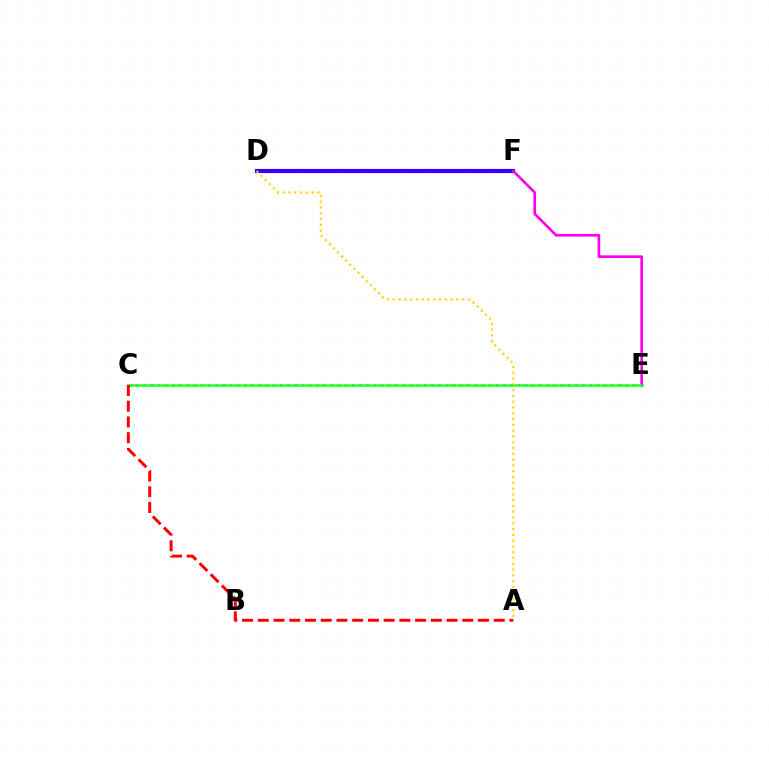{('D', 'F'): [{'color': '#009eff', 'line_style': 'solid', 'thickness': 2.9}, {'color': '#3700ff', 'line_style': 'solid', 'thickness': 2.98}], ('C', 'E'): [{'color': '#4fff00', 'line_style': 'solid', 'thickness': 1.93}, {'color': '#00ff86', 'line_style': 'dotted', 'thickness': 1.96}], ('E', 'F'): [{'color': '#ff00ed', 'line_style': 'solid', 'thickness': 1.91}], ('A', 'D'): [{'color': '#ffd500', 'line_style': 'dotted', 'thickness': 1.57}], ('A', 'C'): [{'color': '#ff0000', 'line_style': 'dashed', 'thickness': 2.14}]}